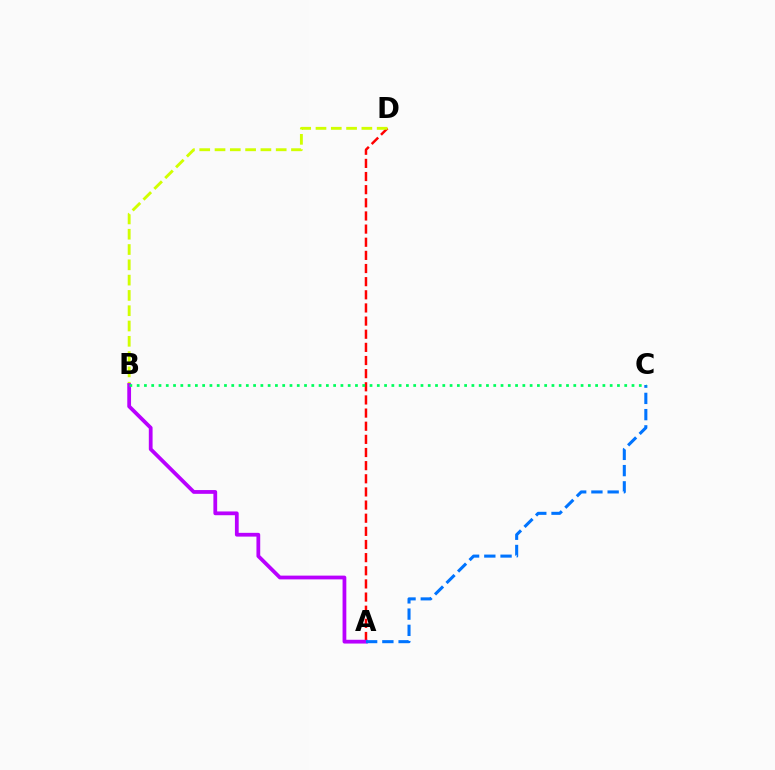{('A', 'D'): [{'color': '#ff0000', 'line_style': 'dashed', 'thickness': 1.79}], ('B', 'D'): [{'color': '#d1ff00', 'line_style': 'dashed', 'thickness': 2.08}], ('A', 'B'): [{'color': '#b900ff', 'line_style': 'solid', 'thickness': 2.71}], ('A', 'C'): [{'color': '#0074ff', 'line_style': 'dashed', 'thickness': 2.21}], ('B', 'C'): [{'color': '#00ff5c', 'line_style': 'dotted', 'thickness': 1.98}]}